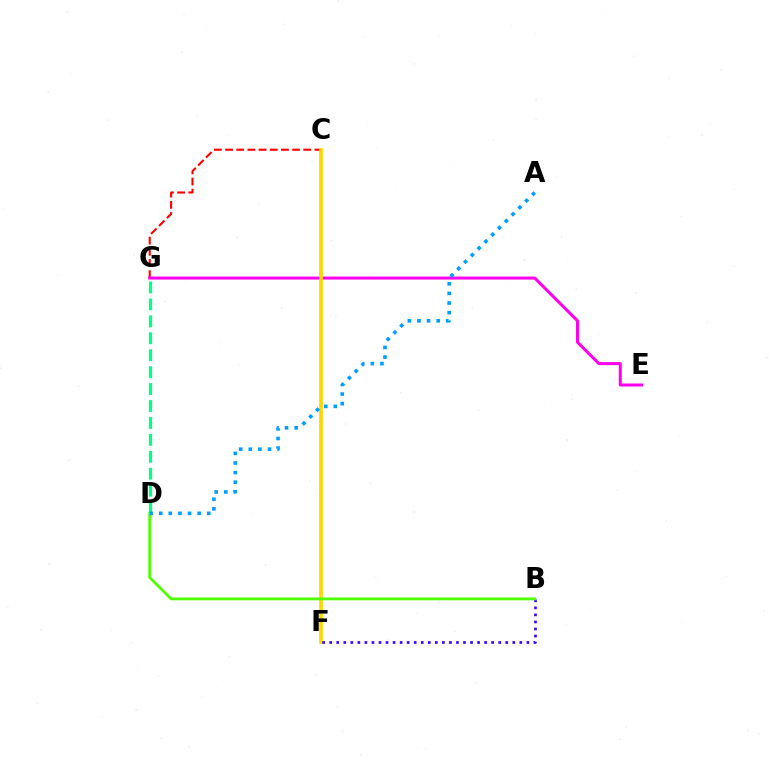{('C', 'G'): [{'color': '#ff0000', 'line_style': 'dashed', 'thickness': 1.52}], ('E', 'G'): [{'color': '#ff00ed', 'line_style': 'solid', 'thickness': 2.17}], ('C', 'F'): [{'color': '#ffd500', 'line_style': 'solid', 'thickness': 2.63}], ('B', 'F'): [{'color': '#3700ff', 'line_style': 'dotted', 'thickness': 1.91}], ('D', 'G'): [{'color': '#00ff86', 'line_style': 'dashed', 'thickness': 2.3}], ('B', 'D'): [{'color': '#4fff00', 'line_style': 'solid', 'thickness': 2.02}], ('A', 'D'): [{'color': '#009eff', 'line_style': 'dotted', 'thickness': 2.61}]}